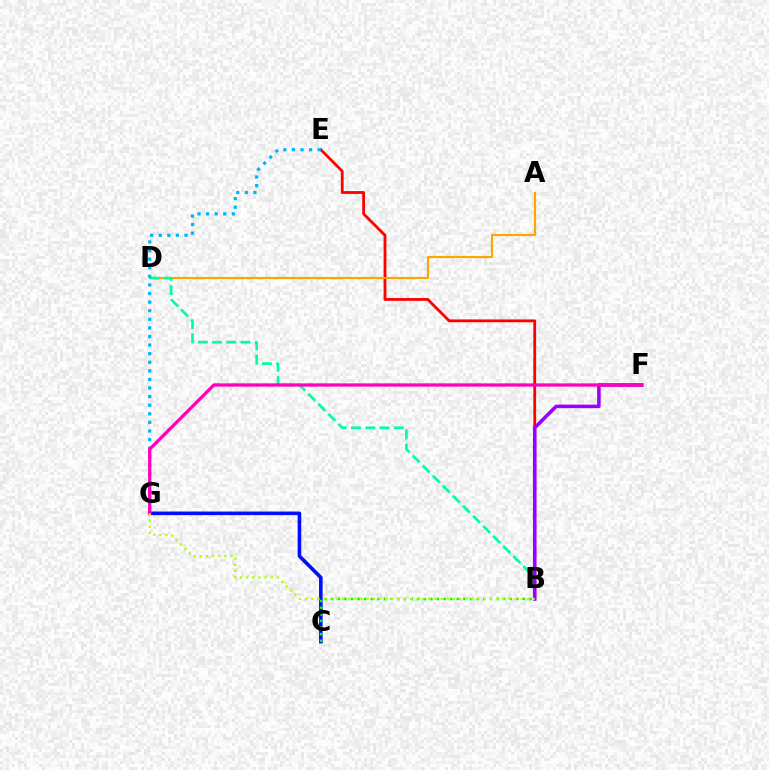{('C', 'G'): [{'color': '#0010ff', 'line_style': 'solid', 'thickness': 2.59}], ('B', 'E'): [{'color': '#ff0000', 'line_style': 'solid', 'thickness': 2.02}], ('A', 'D'): [{'color': '#ffa500', 'line_style': 'solid', 'thickness': 1.55}], ('B', 'C'): [{'color': '#08ff00', 'line_style': 'dotted', 'thickness': 1.8}], ('B', 'D'): [{'color': '#00ff9d', 'line_style': 'dashed', 'thickness': 1.94}], ('B', 'F'): [{'color': '#9b00ff', 'line_style': 'solid', 'thickness': 2.57}], ('E', 'G'): [{'color': '#00b5ff', 'line_style': 'dotted', 'thickness': 2.33}], ('F', 'G'): [{'color': '#ff00bd', 'line_style': 'solid', 'thickness': 2.36}], ('B', 'G'): [{'color': '#b3ff00', 'line_style': 'dotted', 'thickness': 1.67}]}